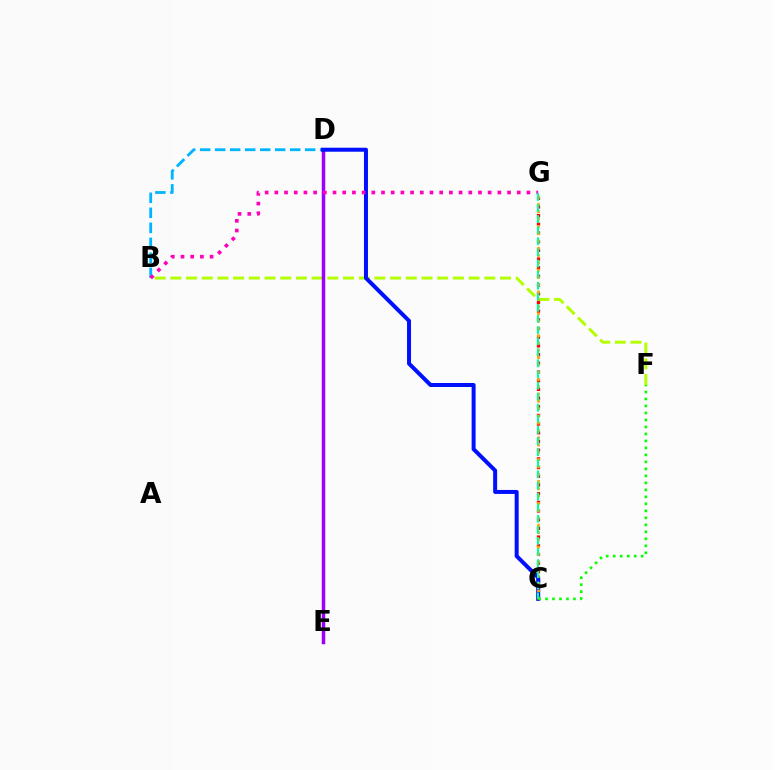{('C', 'G'): [{'color': '#ff0000', 'line_style': 'dotted', 'thickness': 2.36}, {'color': '#ffa500', 'line_style': 'dotted', 'thickness': 1.98}, {'color': '#00ff9d', 'line_style': 'dashed', 'thickness': 1.51}], ('B', 'F'): [{'color': '#b3ff00', 'line_style': 'dashed', 'thickness': 2.13}], ('B', 'D'): [{'color': '#00b5ff', 'line_style': 'dashed', 'thickness': 2.04}], ('D', 'E'): [{'color': '#9b00ff', 'line_style': 'solid', 'thickness': 2.52}], ('C', 'D'): [{'color': '#0010ff', 'line_style': 'solid', 'thickness': 2.87}], ('B', 'G'): [{'color': '#ff00bd', 'line_style': 'dotted', 'thickness': 2.63}], ('C', 'F'): [{'color': '#08ff00', 'line_style': 'dotted', 'thickness': 1.9}]}